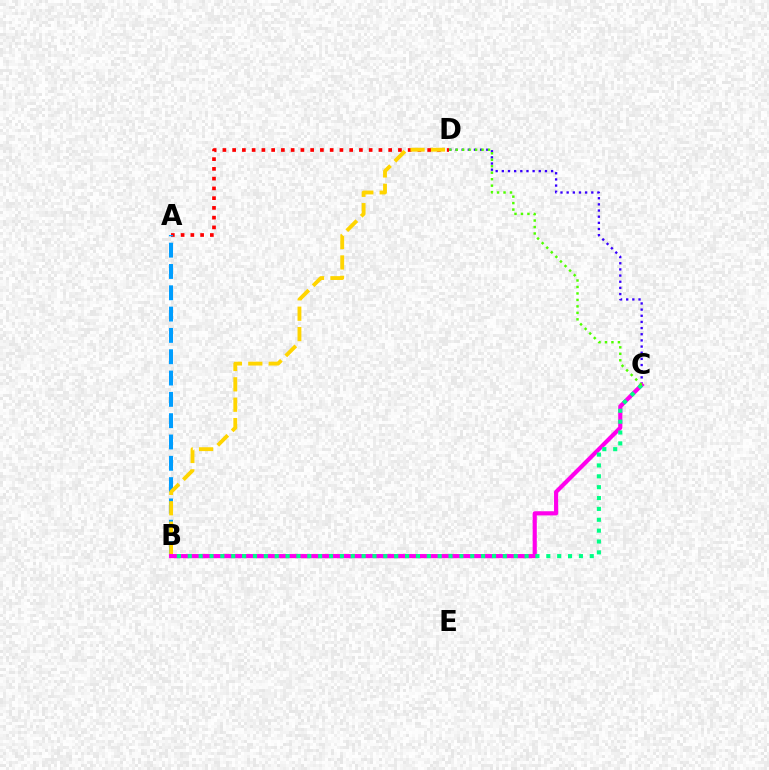{('C', 'D'): [{'color': '#3700ff', 'line_style': 'dotted', 'thickness': 1.67}, {'color': '#4fff00', 'line_style': 'dotted', 'thickness': 1.76}], ('A', 'D'): [{'color': '#ff0000', 'line_style': 'dotted', 'thickness': 2.65}], ('A', 'B'): [{'color': '#009eff', 'line_style': 'dashed', 'thickness': 2.9}], ('B', 'D'): [{'color': '#ffd500', 'line_style': 'dashed', 'thickness': 2.77}], ('B', 'C'): [{'color': '#ff00ed', 'line_style': 'solid', 'thickness': 2.99}, {'color': '#00ff86', 'line_style': 'dotted', 'thickness': 2.95}]}